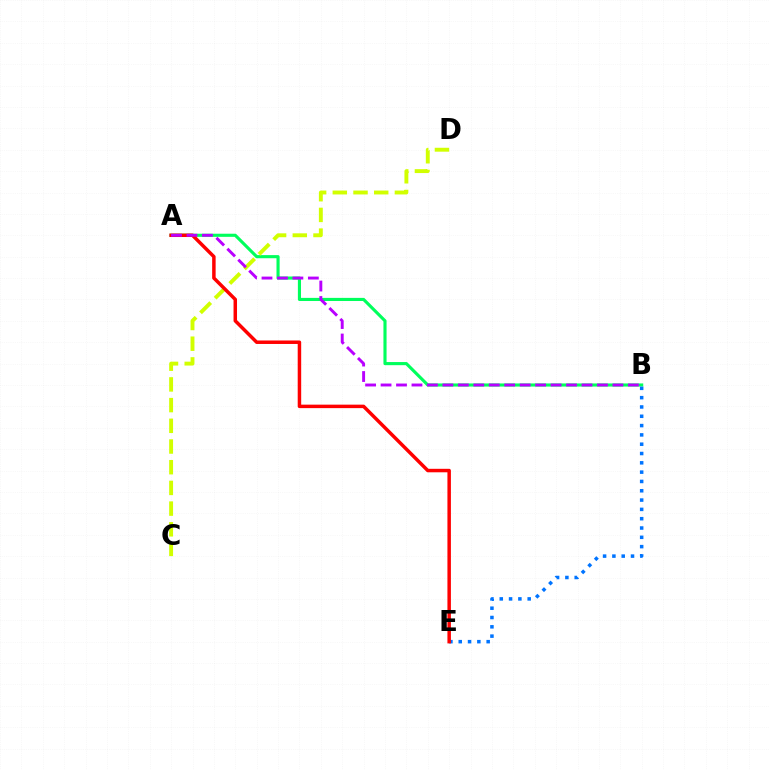{('A', 'B'): [{'color': '#00ff5c', 'line_style': 'solid', 'thickness': 2.25}, {'color': '#b900ff', 'line_style': 'dashed', 'thickness': 2.1}], ('C', 'D'): [{'color': '#d1ff00', 'line_style': 'dashed', 'thickness': 2.81}], ('B', 'E'): [{'color': '#0074ff', 'line_style': 'dotted', 'thickness': 2.53}], ('A', 'E'): [{'color': '#ff0000', 'line_style': 'solid', 'thickness': 2.51}]}